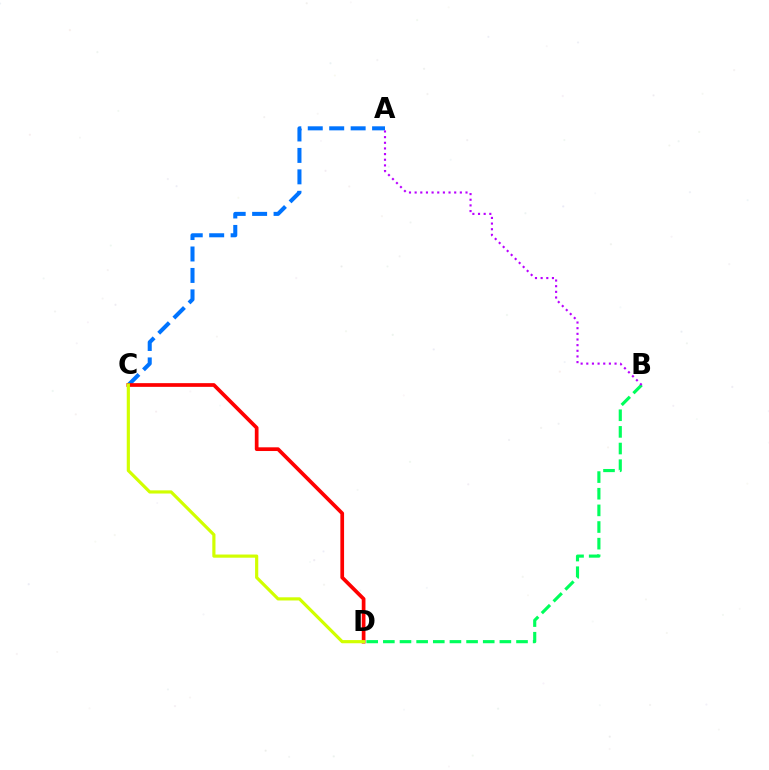{('A', 'C'): [{'color': '#0074ff', 'line_style': 'dashed', 'thickness': 2.91}], ('C', 'D'): [{'color': '#ff0000', 'line_style': 'solid', 'thickness': 2.67}, {'color': '#d1ff00', 'line_style': 'solid', 'thickness': 2.28}], ('B', 'D'): [{'color': '#00ff5c', 'line_style': 'dashed', 'thickness': 2.26}], ('A', 'B'): [{'color': '#b900ff', 'line_style': 'dotted', 'thickness': 1.54}]}